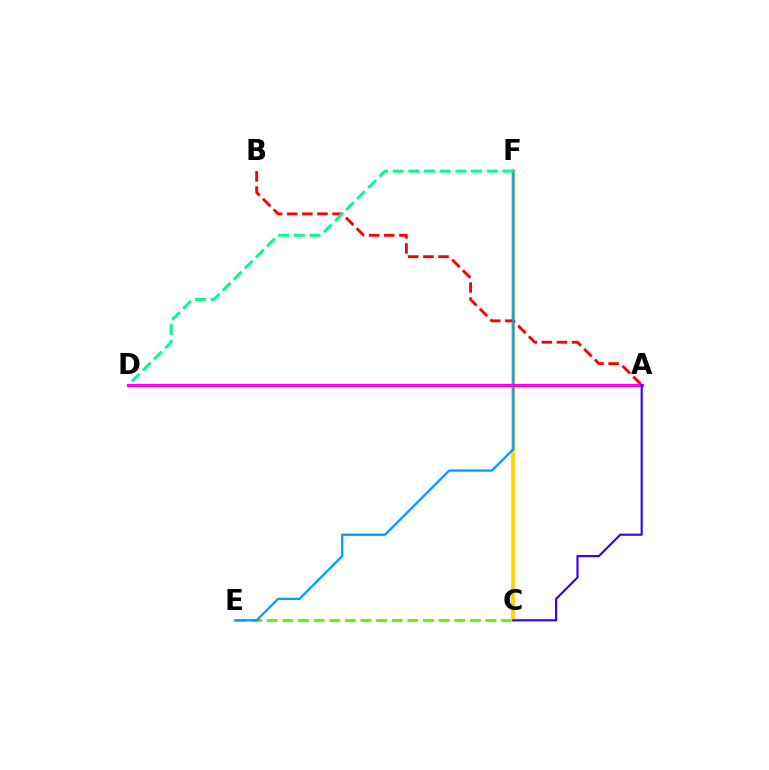{('C', 'E'): [{'color': '#4fff00', 'line_style': 'dashed', 'thickness': 2.12}], ('C', 'F'): [{'color': '#ffd500', 'line_style': 'solid', 'thickness': 2.73}], ('A', 'B'): [{'color': '#ff0000', 'line_style': 'dashed', 'thickness': 2.06}], ('E', 'F'): [{'color': '#009eff', 'line_style': 'solid', 'thickness': 1.66}], ('D', 'F'): [{'color': '#00ff86', 'line_style': 'dashed', 'thickness': 2.13}], ('A', 'D'): [{'color': '#ff00ed', 'line_style': 'solid', 'thickness': 2.26}], ('A', 'C'): [{'color': '#3700ff', 'line_style': 'solid', 'thickness': 1.55}]}